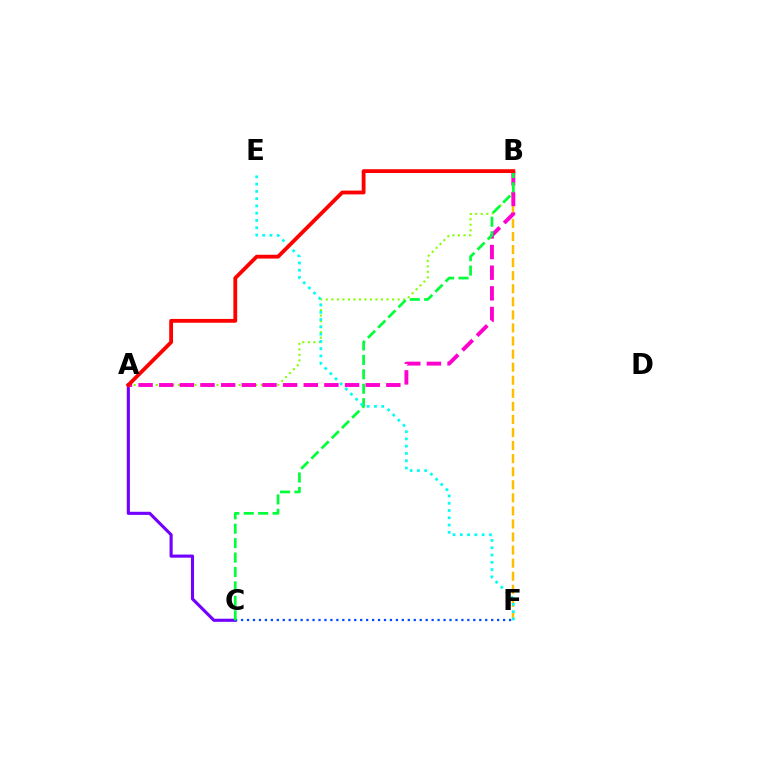{('B', 'F'): [{'color': '#ffbd00', 'line_style': 'dashed', 'thickness': 1.78}], ('A', 'C'): [{'color': '#7200ff', 'line_style': 'solid', 'thickness': 2.24}], ('C', 'F'): [{'color': '#004bff', 'line_style': 'dotted', 'thickness': 1.62}], ('A', 'B'): [{'color': '#84ff00', 'line_style': 'dotted', 'thickness': 1.5}, {'color': '#ff00cf', 'line_style': 'dashed', 'thickness': 2.8}, {'color': '#ff0000', 'line_style': 'solid', 'thickness': 2.74}], ('B', 'C'): [{'color': '#00ff39', 'line_style': 'dashed', 'thickness': 1.96}], ('E', 'F'): [{'color': '#00fff6', 'line_style': 'dotted', 'thickness': 1.98}]}